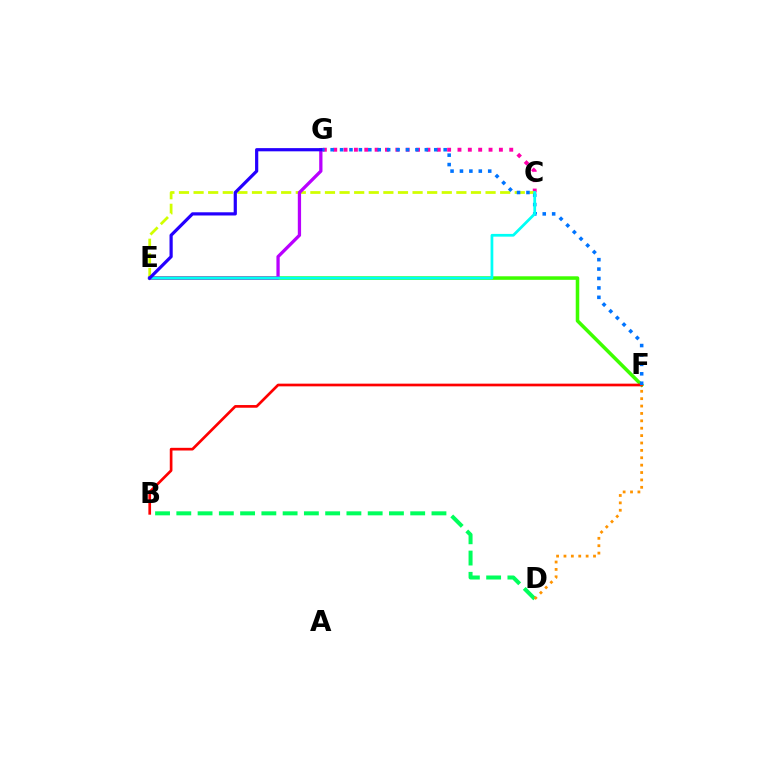{('E', 'F'): [{'color': '#3dff00', 'line_style': 'solid', 'thickness': 2.55}], ('B', 'D'): [{'color': '#00ff5c', 'line_style': 'dashed', 'thickness': 2.89}], ('C', 'G'): [{'color': '#ff00ac', 'line_style': 'dotted', 'thickness': 2.81}], ('C', 'E'): [{'color': '#d1ff00', 'line_style': 'dashed', 'thickness': 1.98}, {'color': '#00fff6', 'line_style': 'solid', 'thickness': 1.97}], ('B', 'F'): [{'color': '#ff0000', 'line_style': 'solid', 'thickness': 1.93}], ('F', 'G'): [{'color': '#0074ff', 'line_style': 'dotted', 'thickness': 2.56}], ('E', 'G'): [{'color': '#b900ff', 'line_style': 'solid', 'thickness': 2.36}, {'color': '#2500ff', 'line_style': 'solid', 'thickness': 2.3}], ('D', 'F'): [{'color': '#ff9400', 'line_style': 'dotted', 'thickness': 2.01}]}